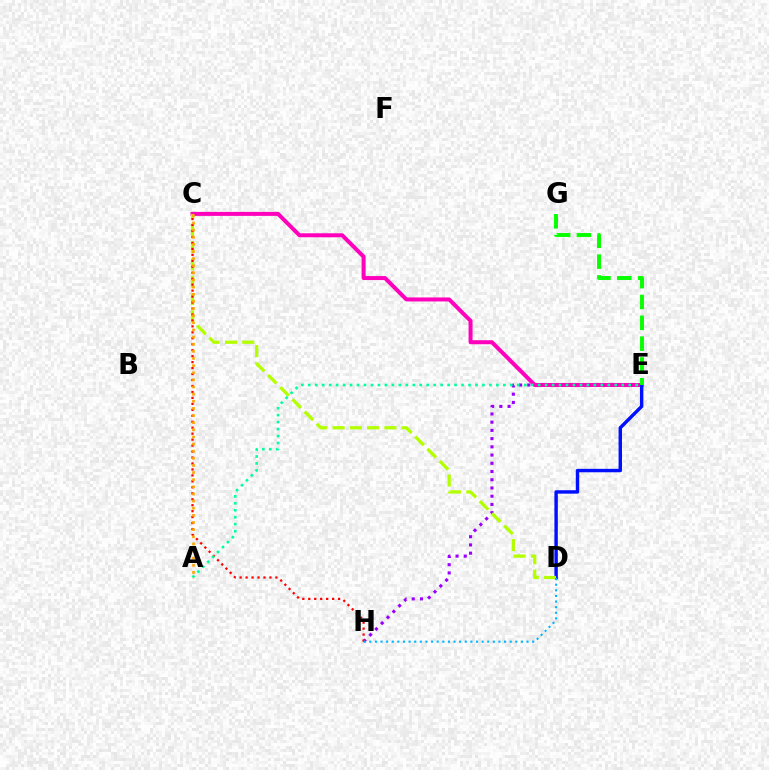{('E', 'H'): [{'color': '#9b00ff', 'line_style': 'dotted', 'thickness': 2.24}], ('C', 'E'): [{'color': '#ff00bd', 'line_style': 'solid', 'thickness': 2.87}], ('D', 'E'): [{'color': '#0010ff', 'line_style': 'solid', 'thickness': 2.47}], ('C', 'D'): [{'color': '#b3ff00', 'line_style': 'dashed', 'thickness': 2.35}], ('C', 'H'): [{'color': '#ff0000', 'line_style': 'dotted', 'thickness': 1.62}], ('A', 'C'): [{'color': '#ffa500', 'line_style': 'dotted', 'thickness': 1.94}], ('E', 'G'): [{'color': '#08ff00', 'line_style': 'dashed', 'thickness': 2.83}], ('D', 'H'): [{'color': '#00b5ff', 'line_style': 'dotted', 'thickness': 1.53}], ('A', 'E'): [{'color': '#00ff9d', 'line_style': 'dotted', 'thickness': 1.89}]}